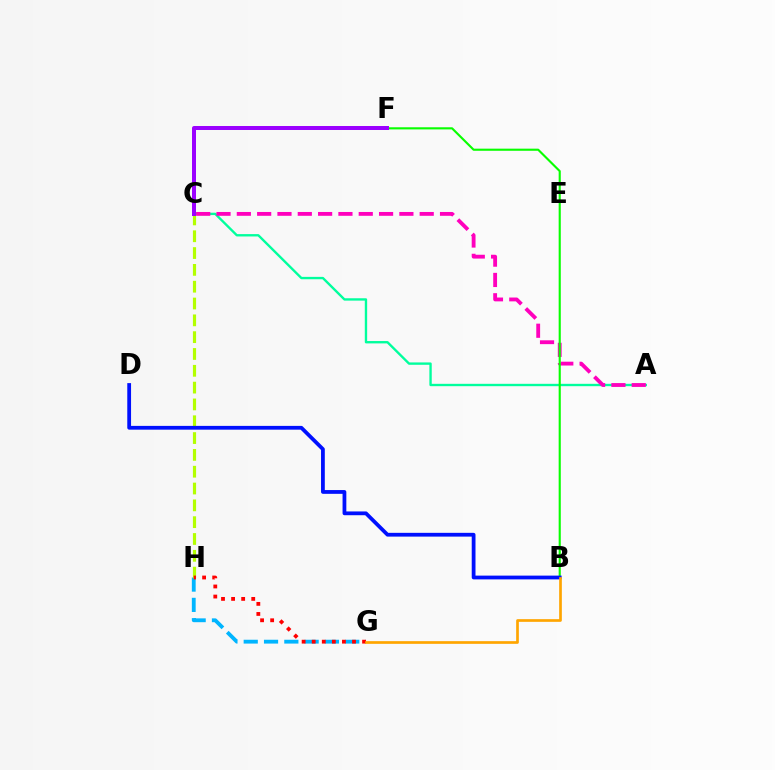{('A', 'C'): [{'color': '#00ff9d', 'line_style': 'solid', 'thickness': 1.7}, {'color': '#ff00bd', 'line_style': 'dashed', 'thickness': 2.76}], ('G', 'H'): [{'color': '#00b5ff', 'line_style': 'dashed', 'thickness': 2.76}, {'color': '#ff0000', 'line_style': 'dotted', 'thickness': 2.74}], ('C', 'H'): [{'color': '#b3ff00', 'line_style': 'dashed', 'thickness': 2.28}], ('B', 'F'): [{'color': '#08ff00', 'line_style': 'solid', 'thickness': 1.53}], ('B', 'D'): [{'color': '#0010ff', 'line_style': 'solid', 'thickness': 2.72}], ('B', 'G'): [{'color': '#ffa500', 'line_style': 'solid', 'thickness': 1.94}], ('C', 'F'): [{'color': '#9b00ff', 'line_style': 'solid', 'thickness': 2.87}]}